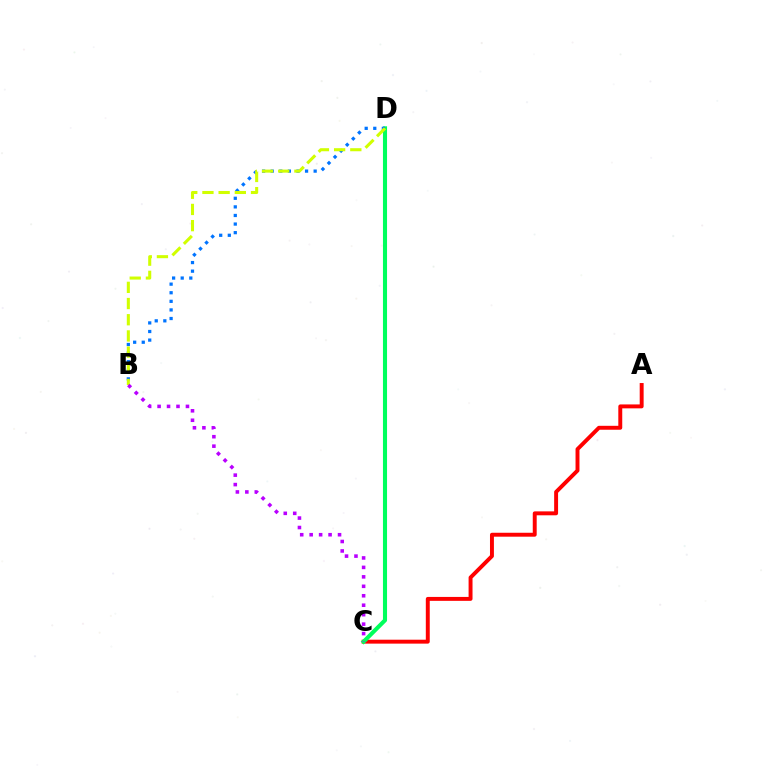{('A', 'C'): [{'color': '#ff0000', 'line_style': 'solid', 'thickness': 2.83}], ('C', 'D'): [{'color': '#00ff5c', 'line_style': 'solid', 'thickness': 2.94}], ('B', 'D'): [{'color': '#0074ff', 'line_style': 'dotted', 'thickness': 2.33}, {'color': '#d1ff00', 'line_style': 'dashed', 'thickness': 2.2}], ('B', 'C'): [{'color': '#b900ff', 'line_style': 'dotted', 'thickness': 2.57}]}